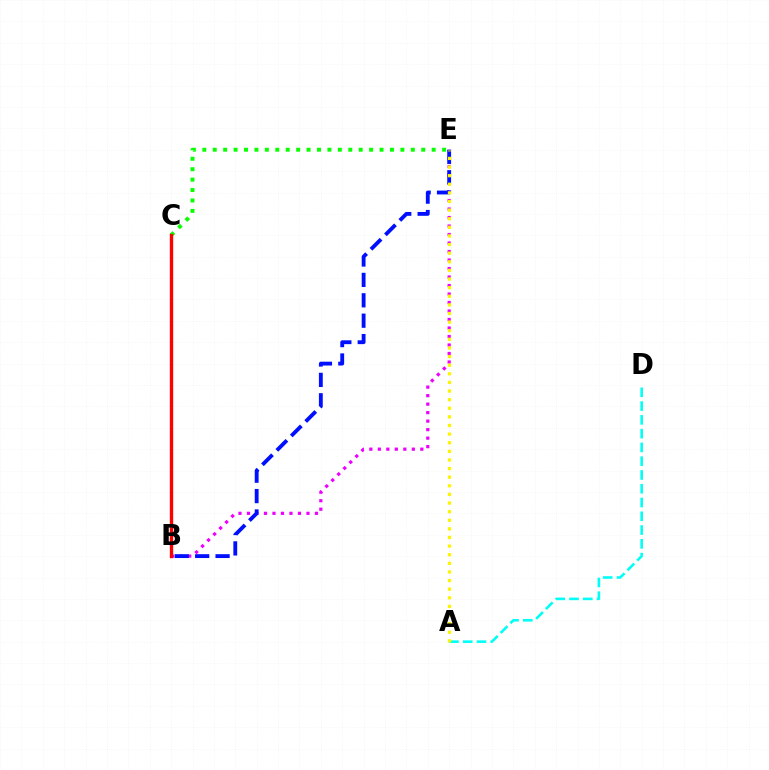{('C', 'E'): [{'color': '#08ff00', 'line_style': 'dotted', 'thickness': 2.83}], ('B', 'E'): [{'color': '#ee00ff', 'line_style': 'dotted', 'thickness': 2.31}, {'color': '#0010ff', 'line_style': 'dashed', 'thickness': 2.77}], ('A', 'D'): [{'color': '#00fff6', 'line_style': 'dashed', 'thickness': 1.87}], ('B', 'C'): [{'color': '#ff0000', 'line_style': 'solid', 'thickness': 2.42}], ('A', 'E'): [{'color': '#fcf500', 'line_style': 'dotted', 'thickness': 2.34}]}